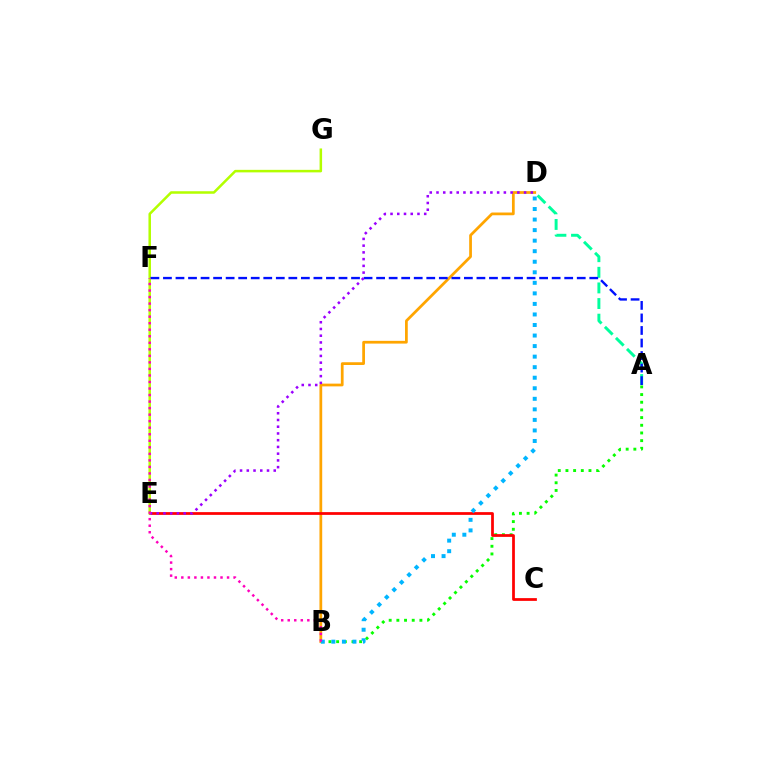{('A', 'B'): [{'color': '#08ff00', 'line_style': 'dotted', 'thickness': 2.09}], ('B', 'D'): [{'color': '#ffa500', 'line_style': 'solid', 'thickness': 1.97}, {'color': '#00b5ff', 'line_style': 'dotted', 'thickness': 2.86}], ('A', 'D'): [{'color': '#00ff9d', 'line_style': 'dashed', 'thickness': 2.12}], ('C', 'E'): [{'color': '#ff0000', 'line_style': 'solid', 'thickness': 1.98}], ('E', 'G'): [{'color': '#b3ff00', 'line_style': 'solid', 'thickness': 1.82}], ('A', 'F'): [{'color': '#0010ff', 'line_style': 'dashed', 'thickness': 1.7}], ('D', 'E'): [{'color': '#9b00ff', 'line_style': 'dotted', 'thickness': 1.83}], ('B', 'F'): [{'color': '#ff00bd', 'line_style': 'dotted', 'thickness': 1.77}]}